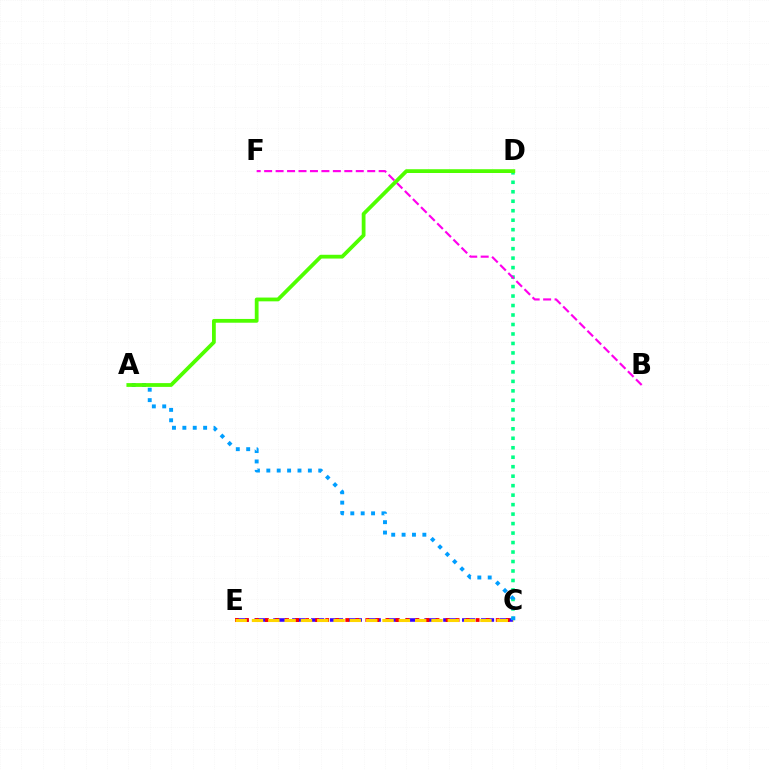{('C', 'E'): [{'color': '#3700ff', 'line_style': 'dashed', 'thickness': 2.56}, {'color': '#ff0000', 'line_style': 'dotted', 'thickness': 2.73}, {'color': '#ffd500', 'line_style': 'dashed', 'thickness': 2.22}], ('C', 'D'): [{'color': '#00ff86', 'line_style': 'dotted', 'thickness': 2.58}], ('B', 'F'): [{'color': '#ff00ed', 'line_style': 'dashed', 'thickness': 1.56}], ('A', 'C'): [{'color': '#009eff', 'line_style': 'dotted', 'thickness': 2.82}], ('A', 'D'): [{'color': '#4fff00', 'line_style': 'solid', 'thickness': 2.72}]}